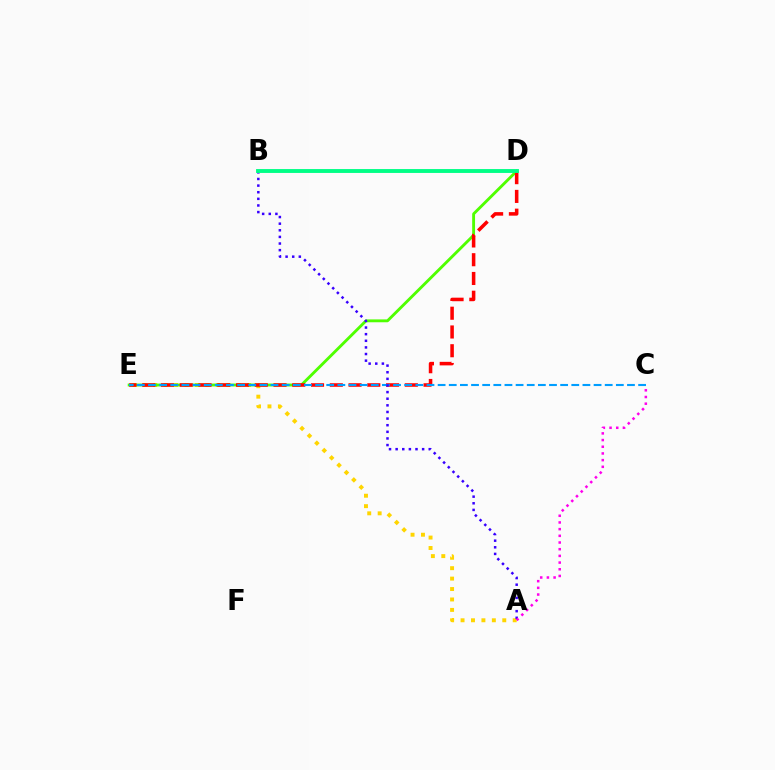{('A', 'E'): [{'color': '#ffd500', 'line_style': 'dotted', 'thickness': 2.83}], ('D', 'E'): [{'color': '#4fff00', 'line_style': 'solid', 'thickness': 2.06}, {'color': '#ff0000', 'line_style': 'dashed', 'thickness': 2.55}], ('C', 'E'): [{'color': '#009eff', 'line_style': 'dashed', 'thickness': 1.51}], ('A', 'B'): [{'color': '#3700ff', 'line_style': 'dotted', 'thickness': 1.8}], ('A', 'C'): [{'color': '#ff00ed', 'line_style': 'dotted', 'thickness': 1.82}], ('B', 'D'): [{'color': '#00ff86', 'line_style': 'solid', 'thickness': 2.8}]}